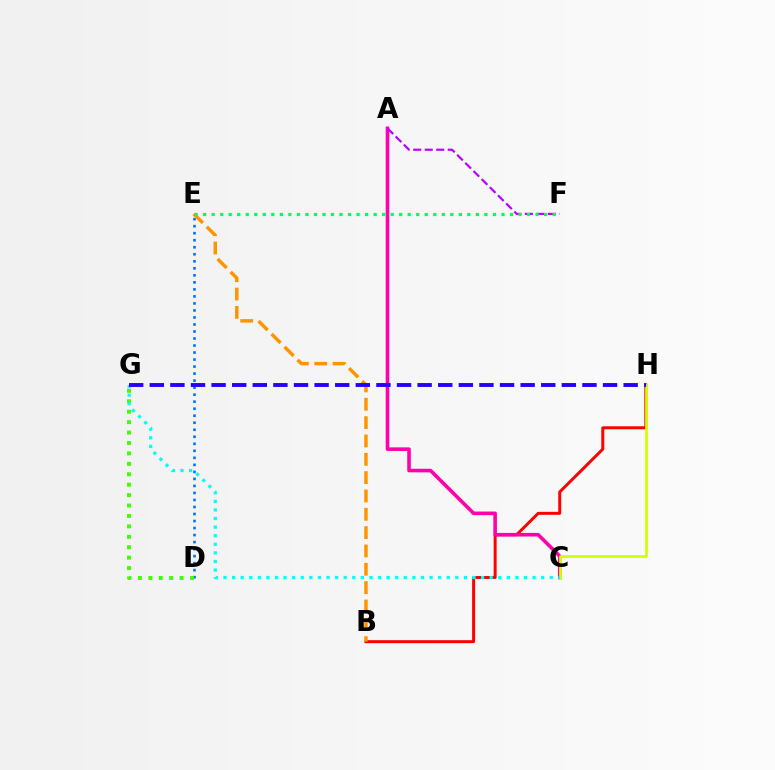{('B', 'H'): [{'color': '#ff0000', 'line_style': 'solid', 'thickness': 2.14}], ('D', 'E'): [{'color': '#0074ff', 'line_style': 'dotted', 'thickness': 1.91}], ('B', 'E'): [{'color': '#ff9400', 'line_style': 'dashed', 'thickness': 2.49}], ('A', 'C'): [{'color': '#ff00ac', 'line_style': 'solid', 'thickness': 2.59}], ('C', 'H'): [{'color': '#d1ff00', 'line_style': 'solid', 'thickness': 1.95}], ('D', 'G'): [{'color': '#3dff00', 'line_style': 'dotted', 'thickness': 2.83}], ('C', 'G'): [{'color': '#00fff6', 'line_style': 'dotted', 'thickness': 2.33}], ('G', 'H'): [{'color': '#2500ff', 'line_style': 'dashed', 'thickness': 2.8}], ('A', 'F'): [{'color': '#b900ff', 'line_style': 'dashed', 'thickness': 1.56}], ('E', 'F'): [{'color': '#00ff5c', 'line_style': 'dotted', 'thickness': 2.32}]}